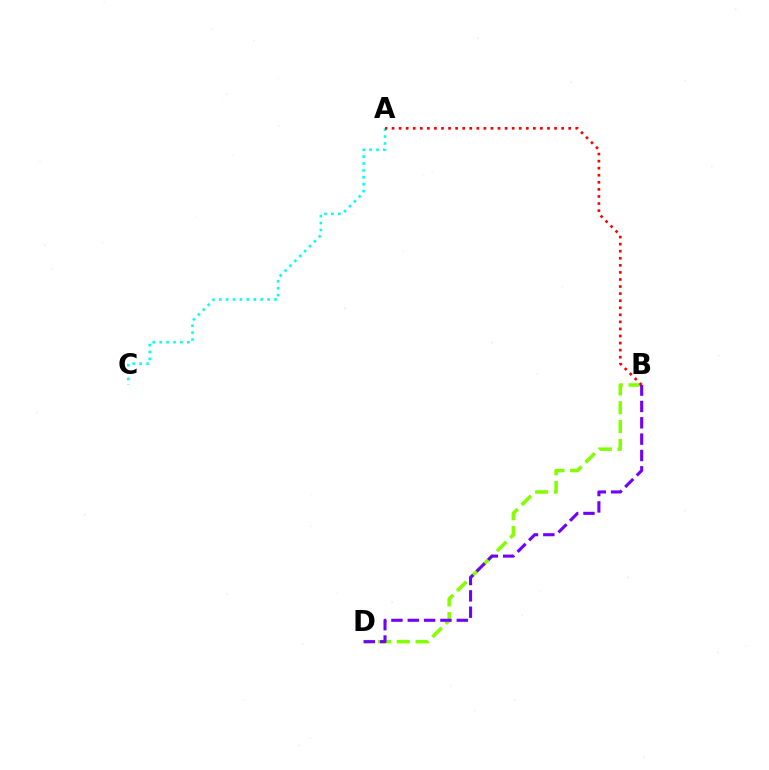{('A', 'C'): [{'color': '#00fff6', 'line_style': 'dotted', 'thickness': 1.88}], ('B', 'D'): [{'color': '#84ff00', 'line_style': 'dashed', 'thickness': 2.55}, {'color': '#7200ff', 'line_style': 'dashed', 'thickness': 2.22}], ('A', 'B'): [{'color': '#ff0000', 'line_style': 'dotted', 'thickness': 1.92}]}